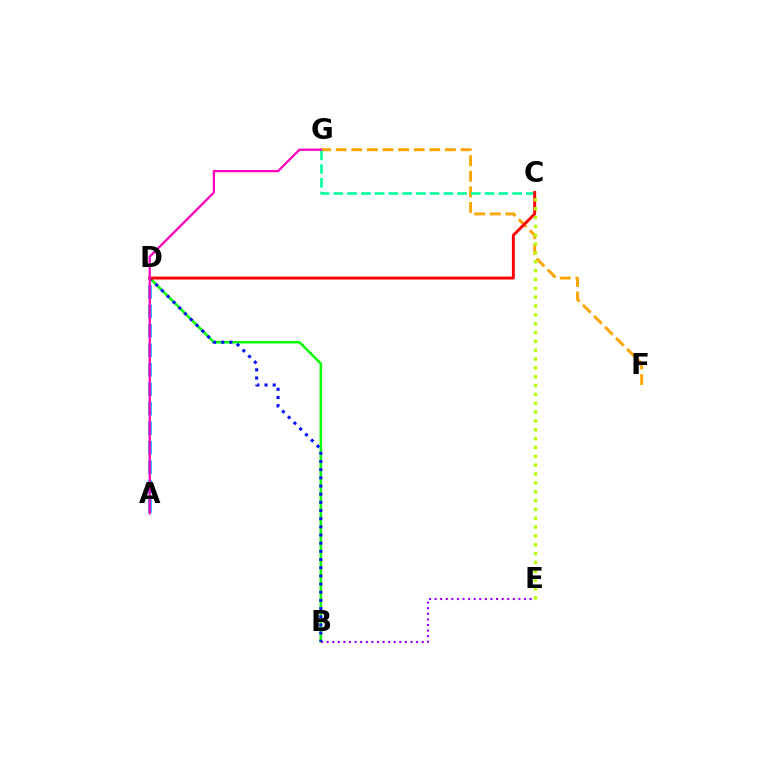{('B', 'D'): [{'color': '#08ff00', 'line_style': 'solid', 'thickness': 1.82}, {'color': '#0010ff', 'line_style': 'dotted', 'thickness': 2.22}], ('B', 'E'): [{'color': '#9b00ff', 'line_style': 'dotted', 'thickness': 1.52}], ('F', 'G'): [{'color': '#ffa500', 'line_style': 'dashed', 'thickness': 2.12}], ('A', 'D'): [{'color': '#00b5ff', 'line_style': 'dashed', 'thickness': 2.65}], ('C', 'G'): [{'color': '#00ff9d', 'line_style': 'dashed', 'thickness': 1.87}], ('C', 'D'): [{'color': '#ff0000', 'line_style': 'solid', 'thickness': 2.09}], ('A', 'G'): [{'color': '#ff00bd', 'line_style': 'solid', 'thickness': 1.63}], ('C', 'E'): [{'color': '#b3ff00', 'line_style': 'dotted', 'thickness': 2.4}]}